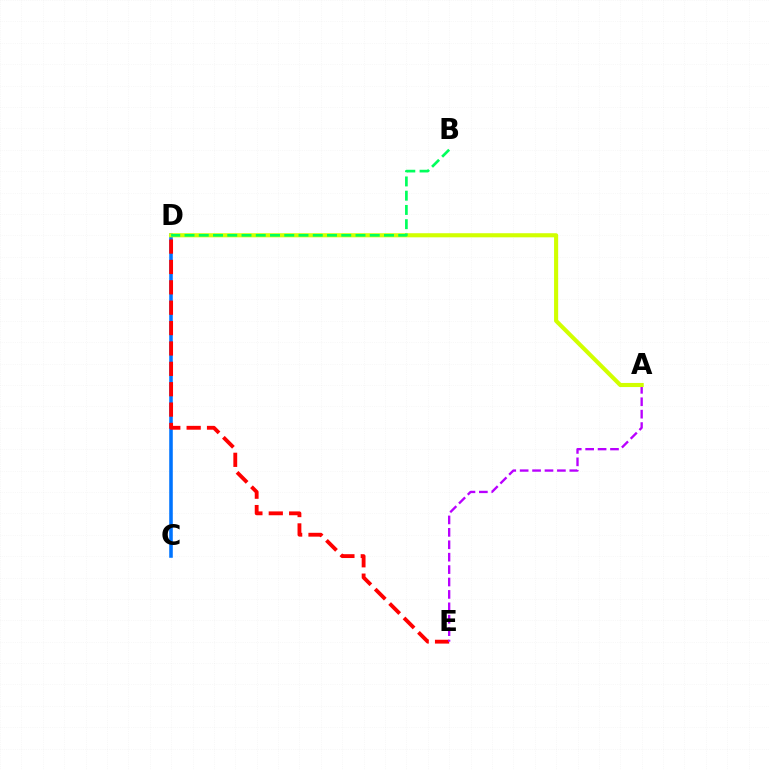{('C', 'D'): [{'color': '#0074ff', 'line_style': 'solid', 'thickness': 2.57}], ('D', 'E'): [{'color': '#ff0000', 'line_style': 'dashed', 'thickness': 2.77}], ('A', 'E'): [{'color': '#b900ff', 'line_style': 'dashed', 'thickness': 1.69}], ('A', 'D'): [{'color': '#d1ff00', 'line_style': 'solid', 'thickness': 2.96}], ('B', 'D'): [{'color': '#00ff5c', 'line_style': 'dashed', 'thickness': 1.94}]}